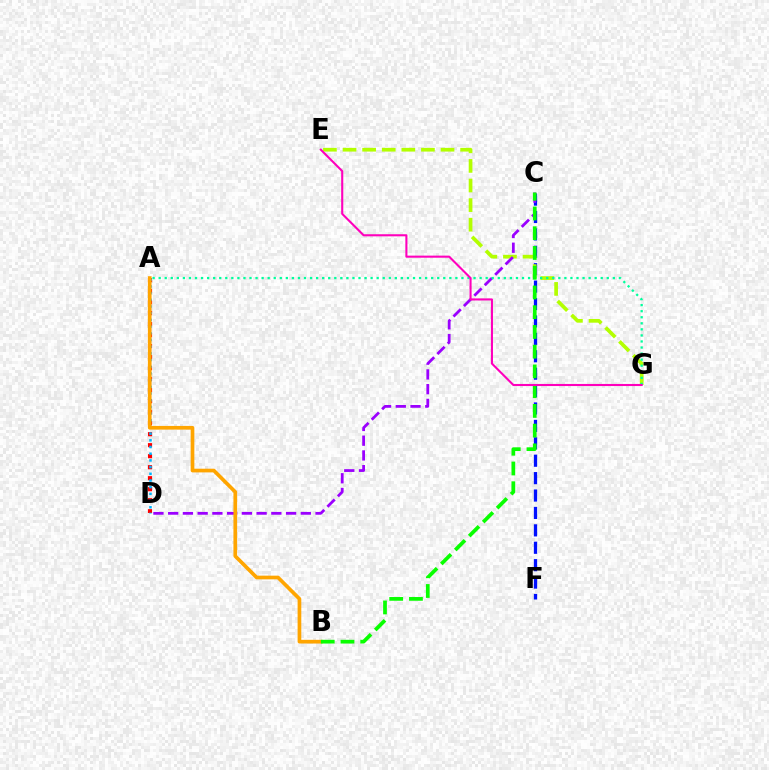{('C', 'F'): [{'color': '#0010ff', 'line_style': 'dashed', 'thickness': 2.37}], ('E', 'G'): [{'color': '#b3ff00', 'line_style': 'dashed', 'thickness': 2.66}, {'color': '#ff00bd', 'line_style': 'solid', 'thickness': 1.51}], ('A', 'D'): [{'color': '#ff0000', 'line_style': 'dotted', 'thickness': 2.99}, {'color': '#00b5ff', 'line_style': 'dotted', 'thickness': 1.82}], ('C', 'D'): [{'color': '#9b00ff', 'line_style': 'dashed', 'thickness': 2.0}], ('A', 'G'): [{'color': '#00ff9d', 'line_style': 'dotted', 'thickness': 1.65}], ('A', 'B'): [{'color': '#ffa500', 'line_style': 'solid', 'thickness': 2.66}], ('B', 'C'): [{'color': '#08ff00', 'line_style': 'dashed', 'thickness': 2.68}]}